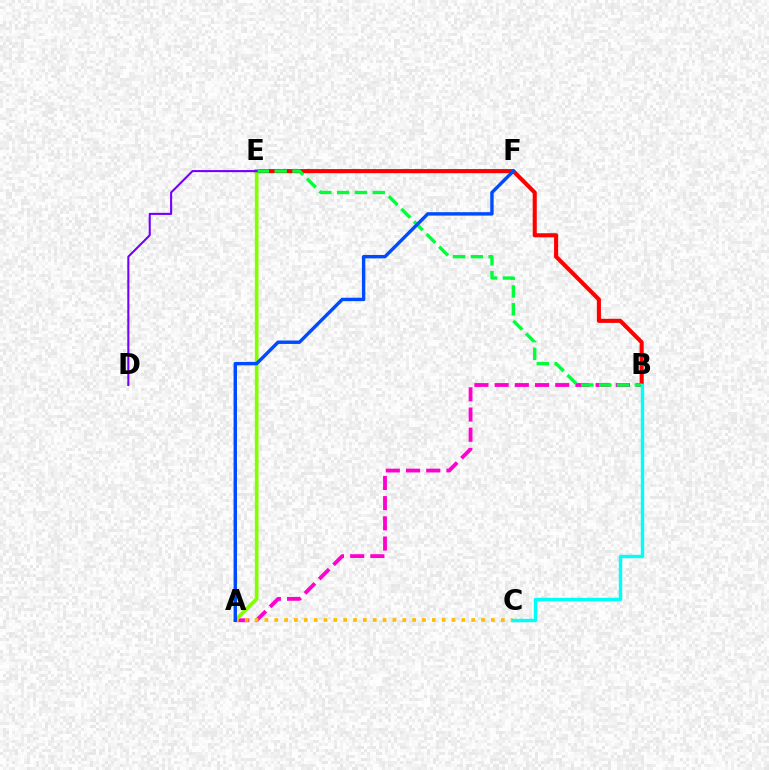{('A', 'B'): [{'color': '#ff00cf', 'line_style': 'dashed', 'thickness': 2.74}], ('B', 'E'): [{'color': '#ff0000', 'line_style': 'solid', 'thickness': 2.94}, {'color': '#00ff39', 'line_style': 'dashed', 'thickness': 2.42}], ('A', 'E'): [{'color': '#84ff00', 'line_style': 'solid', 'thickness': 2.67}], ('A', 'C'): [{'color': '#ffbd00', 'line_style': 'dotted', 'thickness': 2.68}], ('A', 'F'): [{'color': '#004bff', 'line_style': 'solid', 'thickness': 2.46}], ('D', 'E'): [{'color': '#7200ff', 'line_style': 'solid', 'thickness': 1.5}], ('B', 'C'): [{'color': '#00fff6', 'line_style': 'solid', 'thickness': 2.46}]}